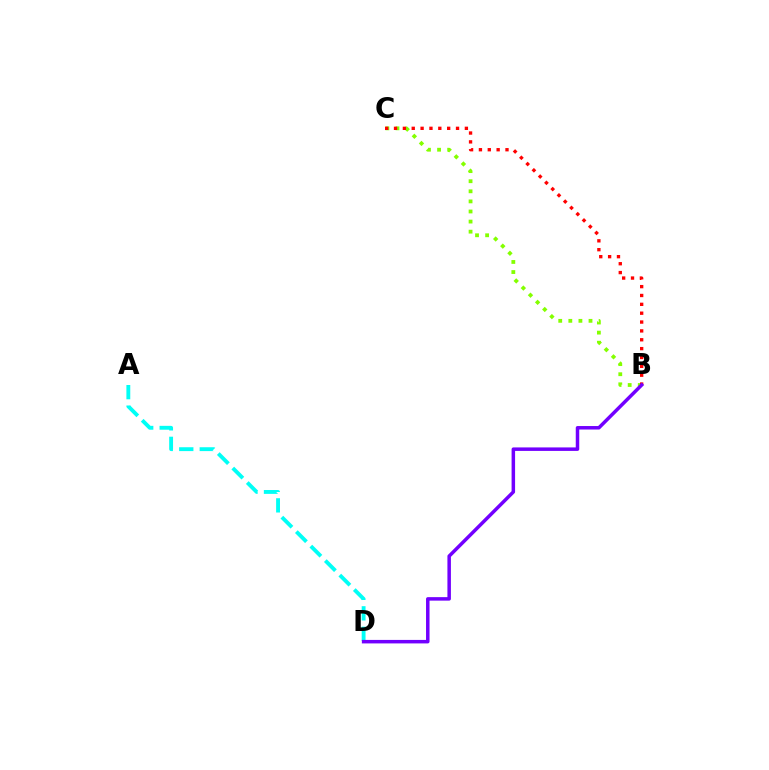{('A', 'D'): [{'color': '#00fff6', 'line_style': 'dashed', 'thickness': 2.78}], ('B', 'C'): [{'color': '#84ff00', 'line_style': 'dotted', 'thickness': 2.74}, {'color': '#ff0000', 'line_style': 'dotted', 'thickness': 2.41}], ('B', 'D'): [{'color': '#7200ff', 'line_style': 'solid', 'thickness': 2.52}]}